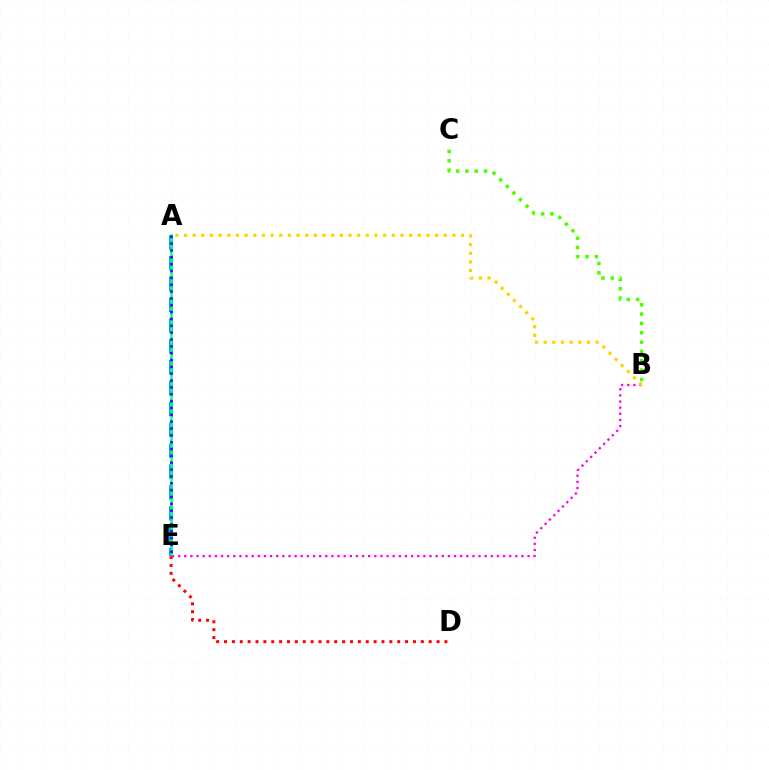{('B', 'C'): [{'color': '#4fff00', 'line_style': 'dotted', 'thickness': 2.54}], ('B', 'E'): [{'color': '#ff00ed', 'line_style': 'dotted', 'thickness': 1.67}], ('A', 'E'): [{'color': '#009eff', 'line_style': 'dashed', 'thickness': 2.83}, {'color': '#00ff86', 'line_style': 'solid', 'thickness': 1.82}, {'color': '#3700ff', 'line_style': 'dotted', 'thickness': 1.86}], ('A', 'B'): [{'color': '#ffd500', 'line_style': 'dotted', 'thickness': 2.35}], ('D', 'E'): [{'color': '#ff0000', 'line_style': 'dotted', 'thickness': 2.14}]}